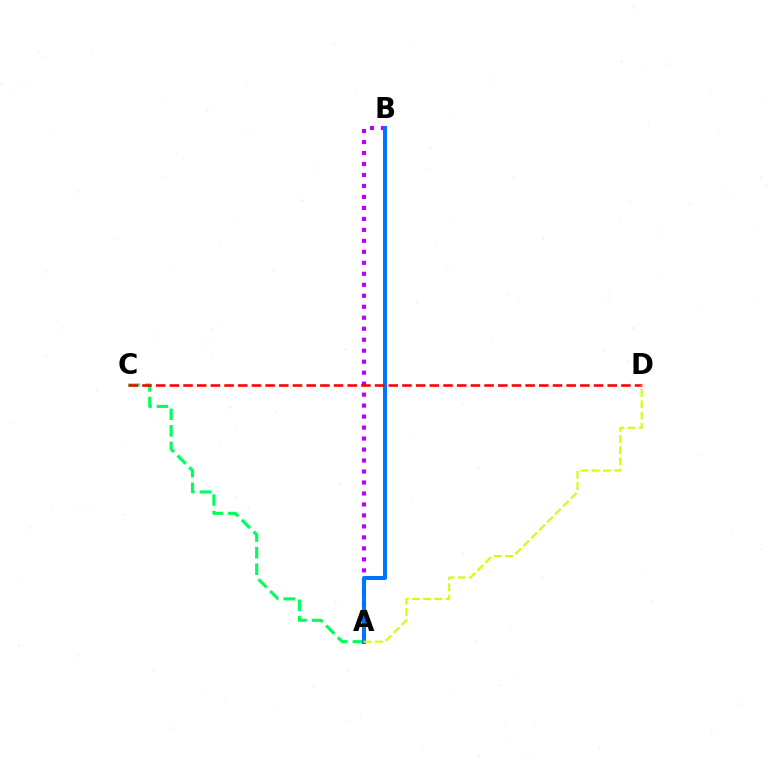{('A', 'B'): [{'color': '#b900ff', 'line_style': 'dotted', 'thickness': 2.98}, {'color': '#0074ff', 'line_style': 'solid', 'thickness': 2.91}], ('A', 'C'): [{'color': '#00ff5c', 'line_style': 'dashed', 'thickness': 2.25}], ('C', 'D'): [{'color': '#ff0000', 'line_style': 'dashed', 'thickness': 1.86}], ('A', 'D'): [{'color': '#d1ff00', 'line_style': 'dashed', 'thickness': 1.52}]}